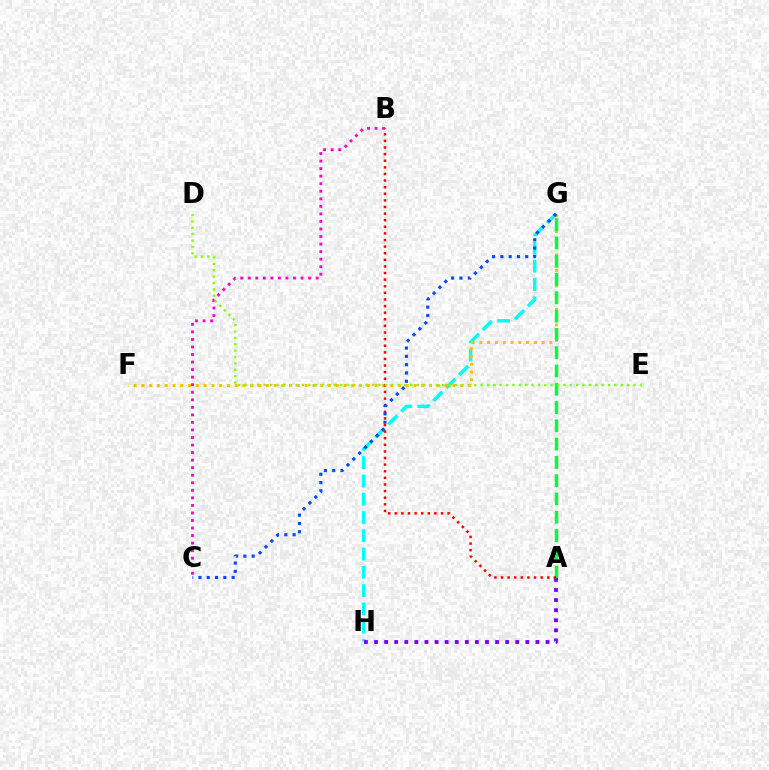{('G', 'H'): [{'color': '#00fff6', 'line_style': 'dashed', 'thickness': 2.48}], ('F', 'G'): [{'color': '#ffbd00', 'line_style': 'dotted', 'thickness': 2.11}], ('B', 'C'): [{'color': '#ff00cf', 'line_style': 'dotted', 'thickness': 2.05}], ('A', 'G'): [{'color': '#00ff39', 'line_style': 'dashed', 'thickness': 2.48}], ('A', 'H'): [{'color': '#7200ff', 'line_style': 'dotted', 'thickness': 2.74}], ('A', 'B'): [{'color': '#ff0000', 'line_style': 'dotted', 'thickness': 1.8}], ('C', 'G'): [{'color': '#004bff', 'line_style': 'dotted', 'thickness': 2.25}], ('D', 'E'): [{'color': '#84ff00', 'line_style': 'dotted', 'thickness': 1.73}]}